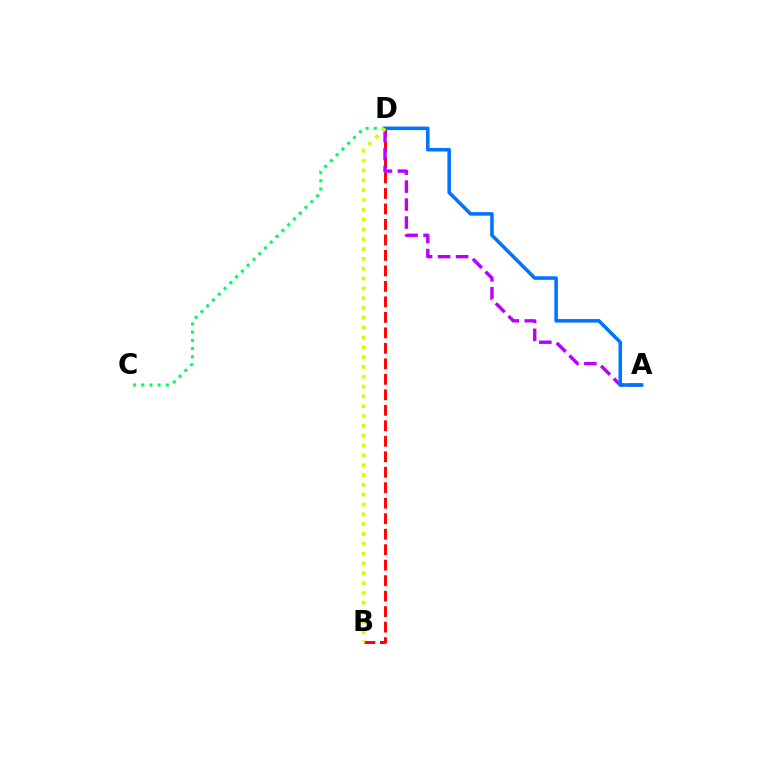{('C', 'D'): [{'color': '#00ff5c', 'line_style': 'dotted', 'thickness': 2.22}], ('B', 'D'): [{'color': '#ff0000', 'line_style': 'dashed', 'thickness': 2.1}, {'color': '#d1ff00', 'line_style': 'dotted', 'thickness': 2.67}], ('A', 'D'): [{'color': '#b900ff', 'line_style': 'dashed', 'thickness': 2.44}, {'color': '#0074ff', 'line_style': 'solid', 'thickness': 2.56}]}